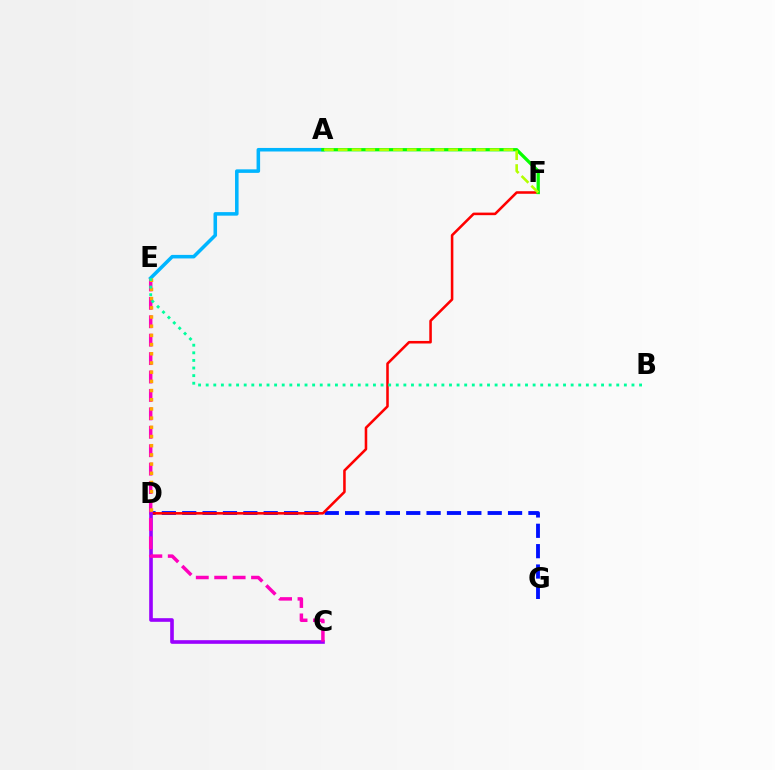{('D', 'G'): [{'color': '#0010ff', 'line_style': 'dashed', 'thickness': 2.77}], ('A', 'E'): [{'color': '#00b5ff', 'line_style': 'solid', 'thickness': 2.55}], ('D', 'F'): [{'color': '#ff0000', 'line_style': 'solid', 'thickness': 1.84}], ('C', 'D'): [{'color': '#9b00ff', 'line_style': 'solid', 'thickness': 2.61}], ('A', 'F'): [{'color': '#08ff00', 'line_style': 'solid', 'thickness': 2.36}, {'color': '#b3ff00', 'line_style': 'dashed', 'thickness': 1.88}], ('C', 'E'): [{'color': '#ff00bd', 'line_style': 'dashed', 'thickness': 2.5}], ('D', 'E'): [{'color': '#ffa500', 'line_style': 'dotted', 'thickness': 2.5}], ('B', 'E'): [{'color': '#00ff9d', 'line_style': 'dotted', 'thickness': 2.07}]}